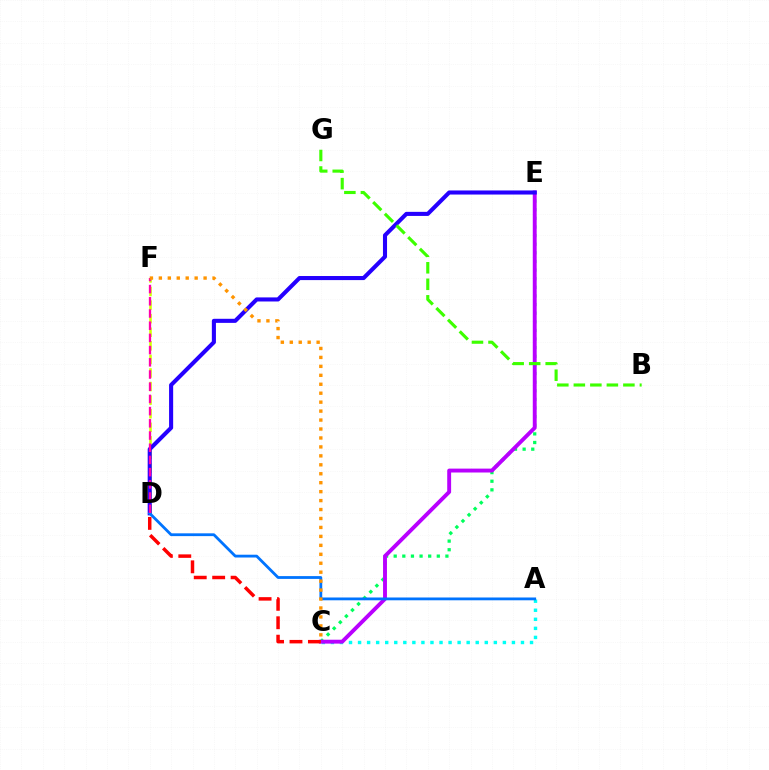{('A', 'C'): [{'color': '#00fff6', 'line_style': 'dotted', 'thickness': 2.46}], ('C', 'E'): [{'color': '#00ff5c', 'line_style': 'dotted', 'thickness': 2.34}, {'color': '#b900ff', 'line_style': 'solid', 'thickness': 2.8}], ('D', 'F'): [{'color': '#d1ff00', 'line_style': 'dashed', 'thickness': 1.84}, {'color': '#ff00ac', 'line_style': 'dashed', 'thickness': 1.66}], ('D', 'E'): [{'color': '#2500ff', 'line_style': 'solid', 'thickness': 2.94}], ('A', 'D'): [{'color': '#0074ff', 'line_style': 'solid', 'thickness': 2.02}], ('C', 'D'): [{'color': '#ff0000', 'line_style': 'dashed', 'thickness': 2.5}], ('C', 'F'): [{'color': '#ff9400', 'line_style': 'dotted', 'thickness': 2.43}], ('B', 'G'): [{'color': '#3dff00', 'line_style': 'dashed', 'thickness': 2.24}]}